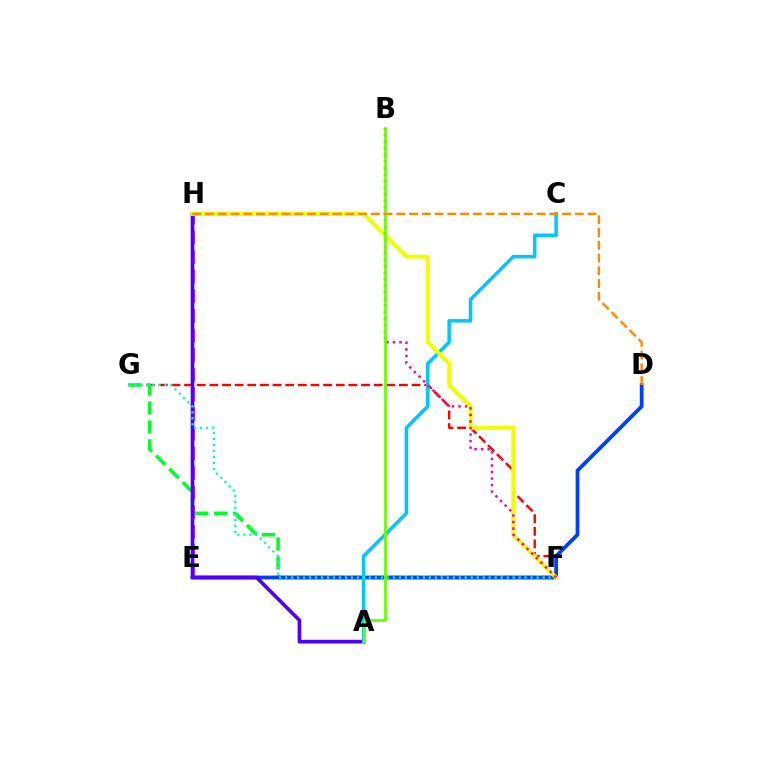{('F', 'G'): [{'color': '#ff0000', 'line_style': 'dashed', 'thickness': 1.72}, {'color': '#00ff27', 'line_style': 'dashed', 'thickness': 2.57}, {'color': '#00ffaf', 'line_style': 'dotted', 'thickness': 1.63}], ('E', 'H'): [{'color': '#d600ff', 'line_style': 'dashed', 'thickness': 2.67}], ('D', 'E'): [{'color': '#003fff', 'line_style': 'solid', 'thickness': 2.71}], ('A', 'H'): [{'color': '#4f00ff', 'line_style': 'solid', 'thickness': 2.64}], ('A', 'C'): [{'color': '#00c7ff', 'line_style': 'solid', 'thickness': 2.55}], ('F', 'H'): [{'color': '#eeff00', 'line_style': 'solid', 'thickness': 2.9}], ('B', 'F'): [{'color': '#ff00a0', 'line_style': 'dotted', 'thickness': 1.78}], ('A', 'B'): [{'color': '#66ff00', 'line_style': 'solid', 'thickness': 1.97}], ('D', 'H'): [{'color': '#ff8800', 'line_style': 'dashed', 'thickness': 1.73}]}